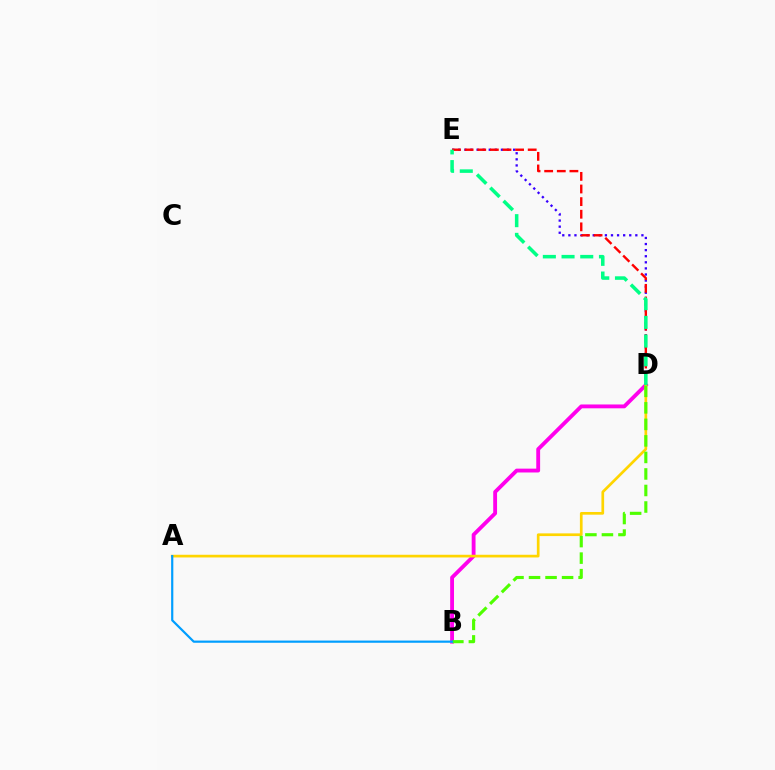{('B', 'D'): [{'color': '#ff00ed', 'line_style': 'solid', 'thickness': 2.76}, {'color': '#4fff00', 'line_style': 'dashed', 'thickness': 2.25}], ('D', 'E'): [{'color': '#3700ff', 'line_style': 'dotted', 'thickness': 1.65}, {'color': '#ff0000', 'line_style': 'dashed', 'thickness': 1.71}, {'color': '#00ff86', 'line_style': 'dashed', 'thickness': 2.54}], ('A', 'D'): [{'color': '#ffd500', 'line_style': 'solid', 'thickness': 1.94}], ('A', 'B'): [{'color': '#009eff', 'line_style': 'solid', 'thickness': 1.58}]}